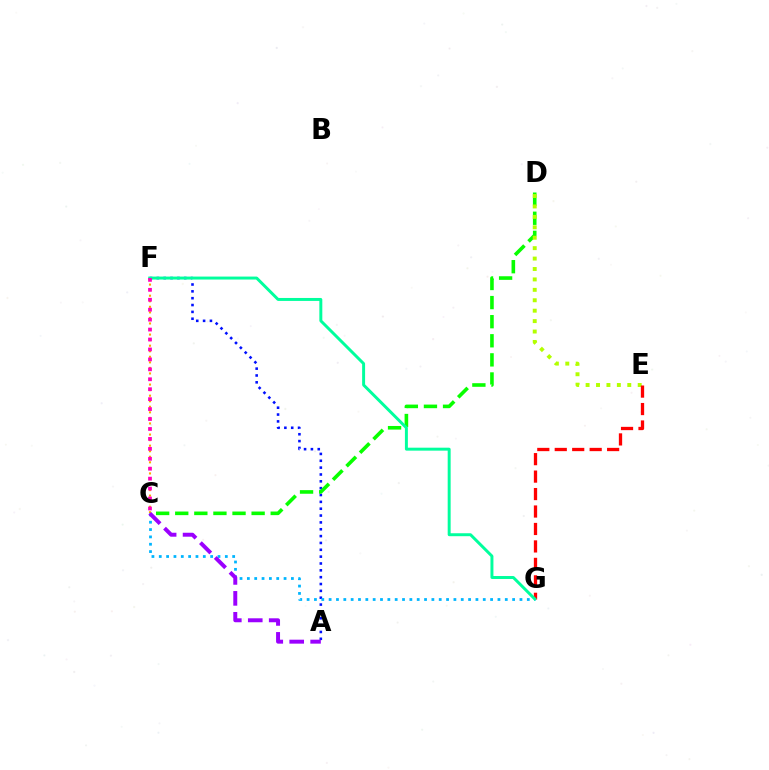{('A', 'F'): [{'color': '#0010ff', 'line_style': 'dotted', 'thickness': 1.86}], ('C', 'D'): [{'color': '#08ff00', 'line_style': 'dashed', 'thickness': 2.59}], ('D', 'E'): [{'color': '#b3ff00', 'line_style': 'dotted', 'thickness': 2.83}], ('C', 'F'): [{'color': '#ffa500', 'line_style': 'dotted', 'thickness': 1.51}, {'color': '#ff00bd', 'line_style': 'dotted', 'thickness': 2.7}], ('E', 'G'): [{'color': '#ff0000', 'line_style': 'dashed', 'thickness': 2.37}], ('C', 'G'): [{'color': '#00b5ff', 'line_style': 'dotted', 'thickness': 1.99}], ('A', 'C'): [{'color': '#9b00ff', 'line_style': 'dashed', 'thickness': 2.85}], ('F', 'G'): [{'color': '#00ff9d', 'line_style': 'solid', 'thickness': 2.13}]}